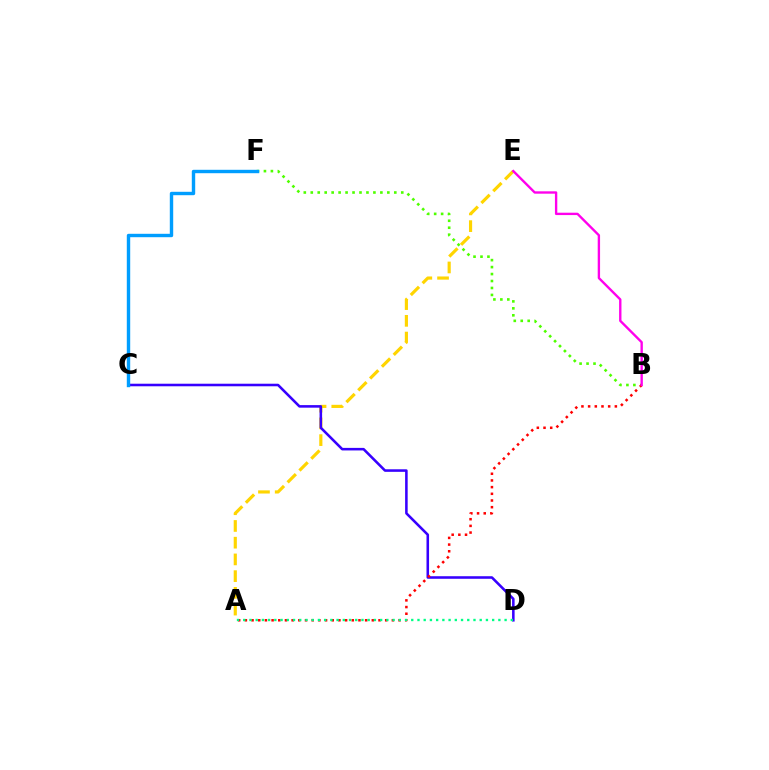{('B', 'F'): [{'color': '#4fff00', 'line_style': 'dotted', 'thickness': 1.89}], ('A', 'E'): [{'color': '#ffd500', 'line_style': 'dashed', 'thickness': 2.27}], ('C', 'D'): [{'color': '#3700ff', 'line_style': 'solid', 'thickness': 1.84}], ('A', 'B'): [{'color': '#ff0000', 'line_style': 'dotted', 'thickness': 1.82}], ('C', 'F'): [{'color': '#009eff', 'line_style': 'solid', 'thickness': 2.45}], ('A', 'D'): [{'color': '#00ff86', 'line_style': 'dotted', 'thickness': 1.69}], ('B', 'E'): [{'color': '#ff00ed', 'line_style': 'solid', 'thickness': 1.7}]}